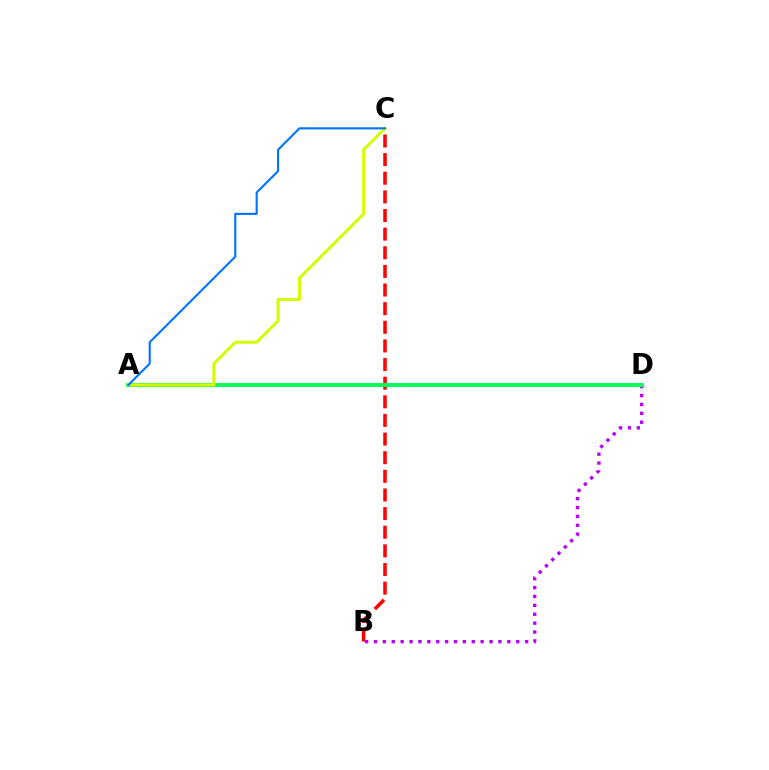{('B', 'C'): [{'color': '#ff0000', 'line_style': 'dashed', 'thickness': 2.53}], ('B', 'D'): [{'color': '#b900ff', 'line_style': 'dotted', 'thickness': 2.41}], ('A', 'D'): [{'color': '#00ff5c', 'line_style': 'solid', 'thickness': 2.8}], ('A', 'C'): [{'color': '#d1ff00', 'line_style': 'solid', 'thickness': 2.14}, {'color': '#0074ff', 'line_style': 'solid', 'thickness': 1.52}]}